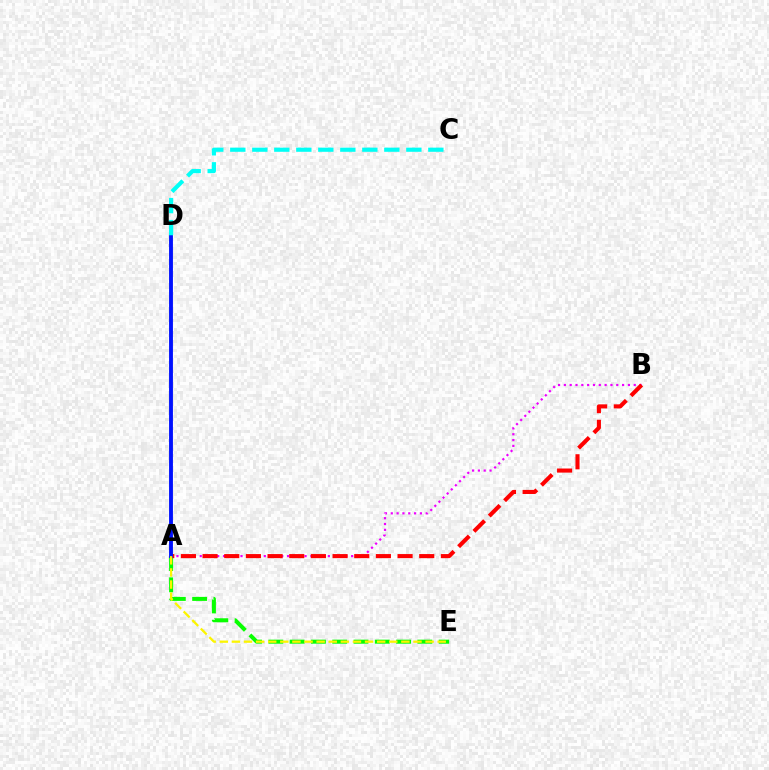{('A', 'E'): [{'color': '#08ff00', 'line_style': 'dashed', 'thickness': 2.89}, {'color': '#fcf500', 'line_style': 'dashed', 'thickness': 1.64}], ('A', 'B'): [{'color': '#ee00ff', 'line_style': 'dotted', 'thickness': 1.58}, {'color': '#ff0000', 'line_style': 'dashed', 'thickness': 2.94}], ('A', 'D'): [{'color': '#0010ff', 'line_style': 'solid', 'thickness': 2.78}], ('C', 'D'): [{'color': '#00fff6', 'line_style': 'dashed', 'thickness': 2.99}]}